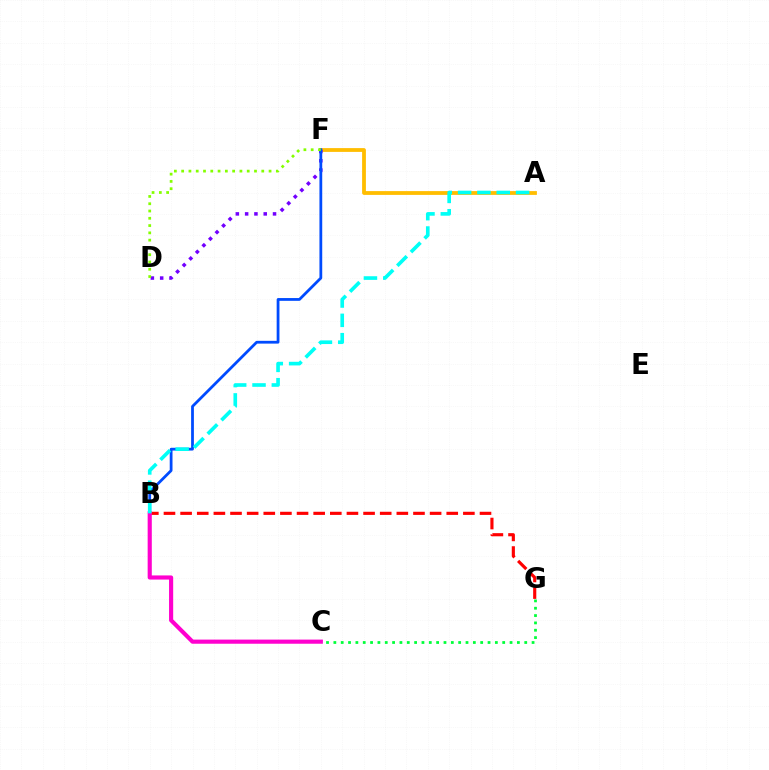{('A', 'F'): [{'color': '#ffbd00', 'line_style': 'solid', 'thickness': 2.73}], ('D', 'F'): [{'color': '#7200ff', 'line_style': 'dotted', 'thickness': 2.53}, {'color': '#84ff00', 'line_style': 'dotted', 'thickness': 1.98}], ('B', 'F'): [{'color': '#004bff', 'line_style': 'solid', 'thickness': 2.0}], ('B', 'G'): [{'color': '#ff0000', 'line_style': 'dashed', 'thickness': 2.26}], ('B', 'C'): [{'color': '#ff00cf', 'line_style': 'solid', 'thickness': 2.98}], ('C', 'G'): [{'color': '#00ff39', 'line_style': 'dotted', 'thickness': 1.99}], ('A', 'B'): [{'color': '#00fff6', 'line_style': 'dashed', 'thickness': 2.63}]}